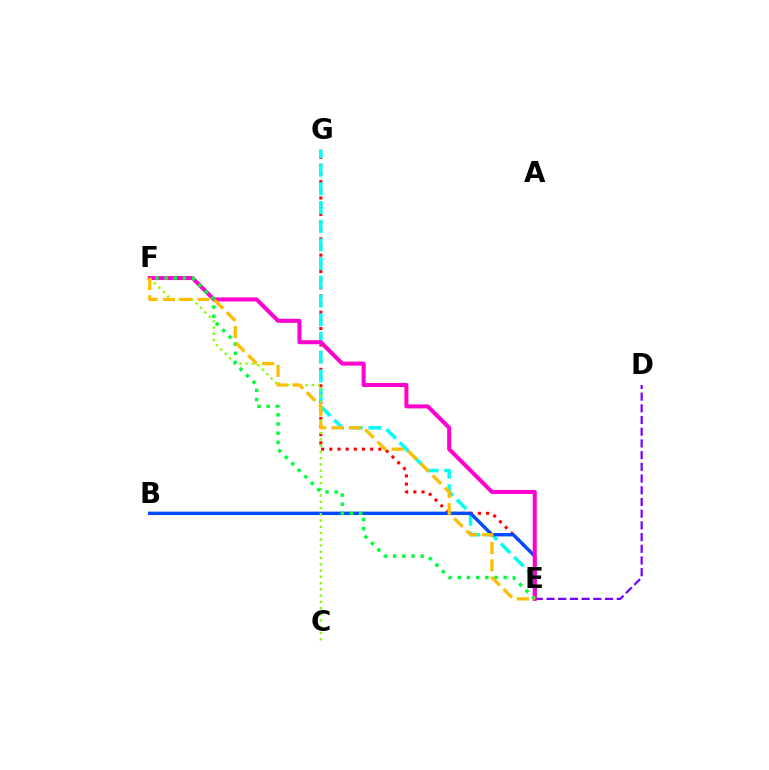{('E', 'G'): [{'color': '#ff0000', 'line_style': 'dotted', 'thickness': 2.22}, {'color': '#00fff6', 'line_style': 'dashed', 'thickness': 2.54}], ('B', 'E'): [{'color': '#004bff', 'line_style': 'solid', 'thickness': 2.45}], ('D', 'E'): [{'color': '#7200ff', 'line_style': 'dashed', 'thickness': 1.59}], ('E', 'F'): [{'color': '#ff00cf', 'line_style': 'solid', 'thickness': 2.9}, {'color': '#00ff39', 'line_style': 'dotted', 'thickness': 2.49}, {'color': '#ffbd00', 'line_style': 'dashed', 'thickness': 2.35}], ('C', 'F'): [{'color': '#84ff00', 'line_style': 'dotted', 'thickness': 1.7}]}